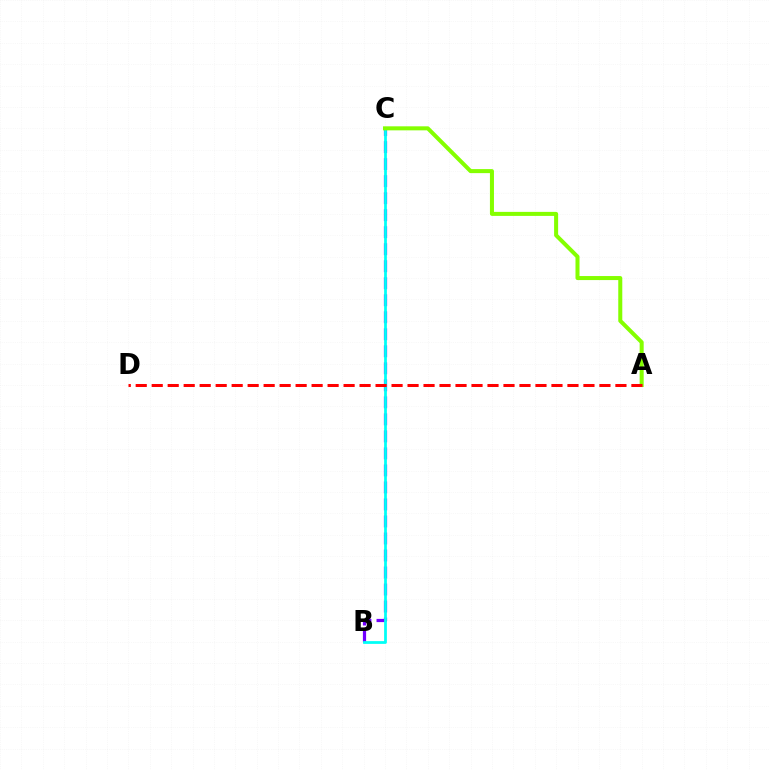{('B', 'C'): [{'color': '#7200ff', 'line_style': 'dashed', 'thickness': 2.31}, {'color': '#00fff6', 'line_style': 'solid', 'thickness': 1.99}], ('A', 'C'): [{'color': '#84ff00', 'line_style': 'solid', 'thickness': 2.9}], ('A', 'D'): [{'color': '#ff0000', 'line_style': 'dashed', 'thickness': 2.17}]}